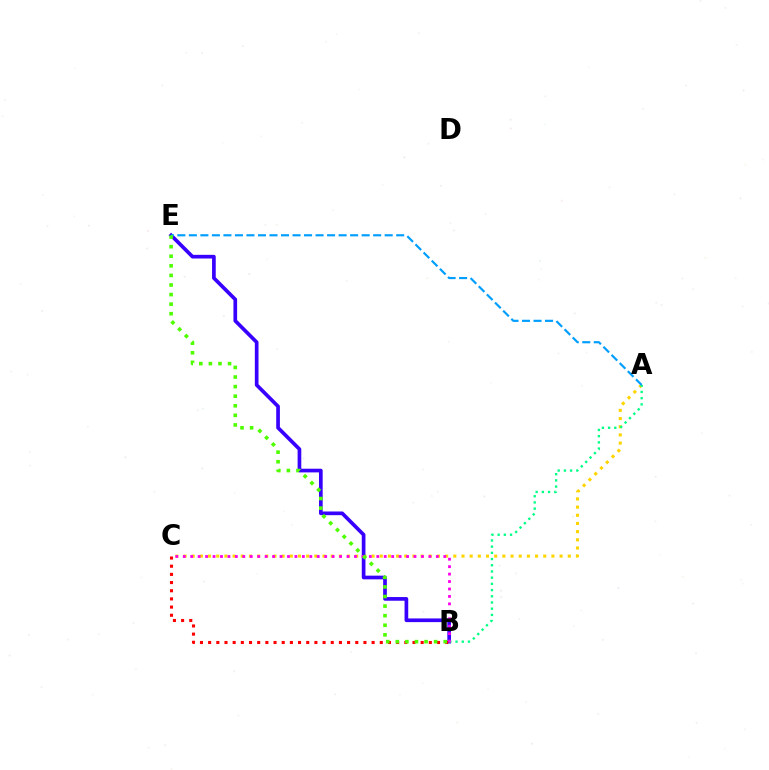{('A', 'C'): [{'color': '#ffd500', 'line_style': 'dotted', 'thickness': 2.22}], ('B', 'E'): [{'color': '#3700ff', 'line_style': 'solid', 'thickness': 2.65}, {'color': '#4fff00', 'line_style': 'dotted', 'thickness': 2.6}], ('B', 'C'): [{'color': '#ff0000', 'line_style': 'dotted', 'thickness': 2.22}, {'color': '#ff00ed', 'line_style': 'dotted', 'thickness': 2.02}], ('A', 'B'): [{'color': '#00ff86', 'line_style': 'dotted', 'thickness': 1.69}], ('A', 'E'): [{'color': '#009eff', 'line_style': 'dashed', 'thickness': 1.56}]}